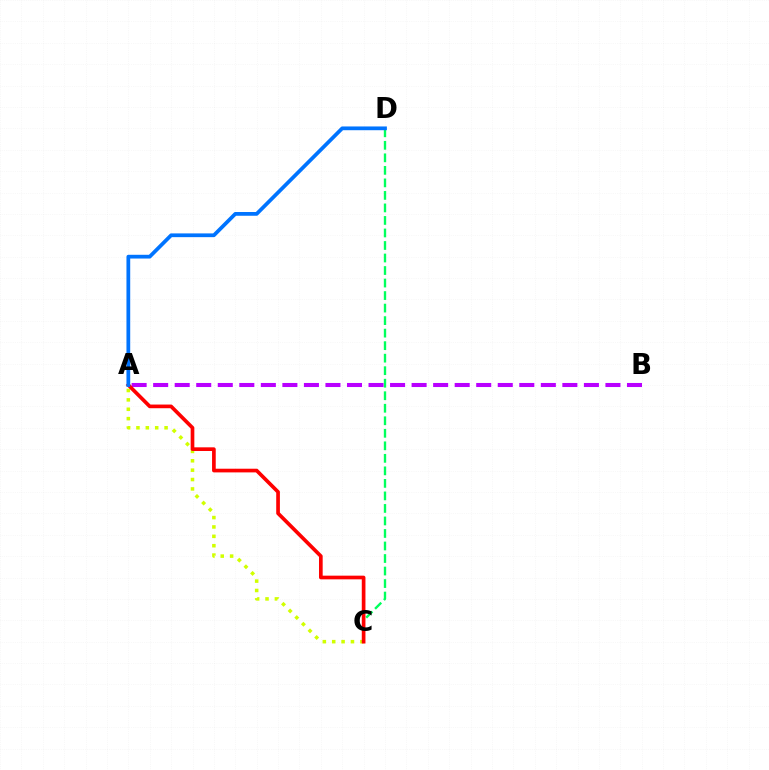{('C', 'D'): [{'color': '#00ff5c', 'line_style': 'dashed', 'thickness': 1.7}], ('A', 'B'): [{'color': '#b900ff', 'line_style': 'dashed', 'thickness': 2.93}], ('A', 'C'): [{'color': '#d1ff00', 'line_style': 'dotted', 'thickness': 2.55}, {'color': '#ff0000', 'line_style': 'solid', 'thickness': 2.65}], ('A', 'D'): [{'color': '#0074ff', 'line_style': 'solid', 'thickness': 2.7}]}